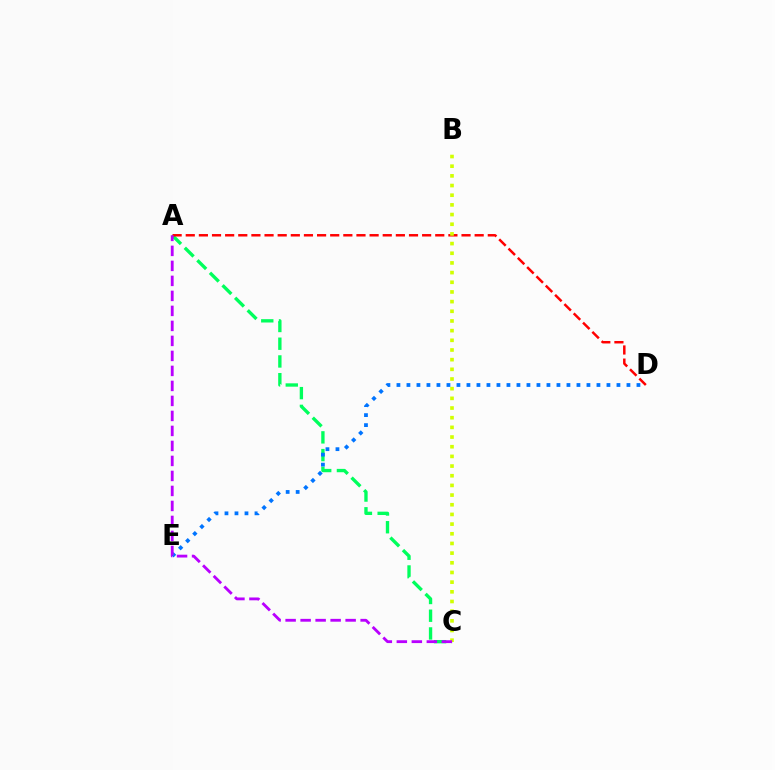{('A', 'C'): [{'color': '#00ff5c', 'line_style': 'dashed', 'thickness': 2.41}, {'color': '#b900ff', 'line_style': 'dashed', 'thickness': 2.04}], ('A', 'D'): [{'color': '#ff0000', 'line_style': 'dashed', 'thickness': 1.78}], ('B', 'C'): [{'color': '#d1ff00', 'line_style': 'dotted', 'thickness': 2.63}], ('D', 'E'): [{'color': '#0074ff', 'line_style': 'dotted', 'thickness': 2.72}]}